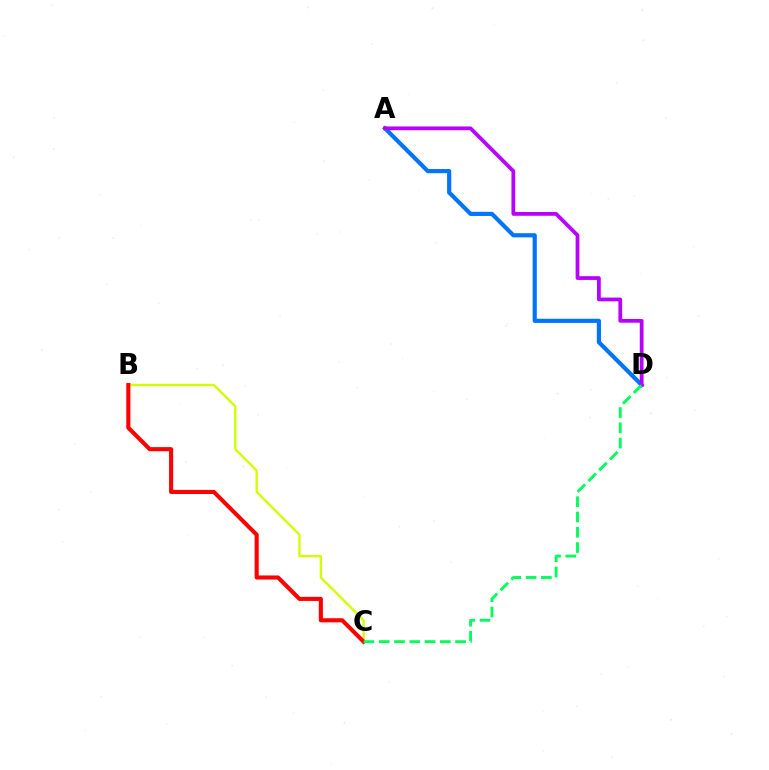{('A', 'D'): [{'color': '#0074ff', 'line_style': 'solid', 'thickness': 3.0}, {'color': '#b900ff', 'line_style': 'solid', 'thickness': 2.71}], ('B', 'C'): [{'color': '#d1ff00', 'line_style': 'solid', 'thickness': 1.69}, {'color': '#ff0000', 'line_style': 'solid', 'thickness': 2.95}], ('C', 'D'): [{'color': '#00ff5c', 'line_style': 'dashed', 'thickness': 2.07}]}